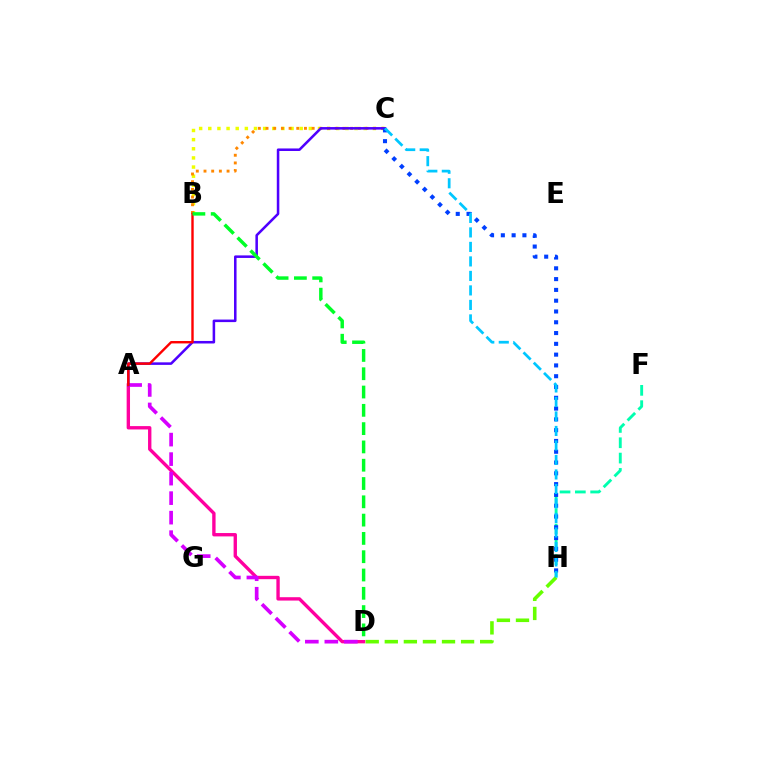{('B', 'C'): [{'color': '#eeff00', 'line_style': 'dotted', 'thickness': 2.48}, {'color': '#ff8800', 'line_style': 'dotted', 'thickness': 2.09}], ('A', 'D'): [{'color': '#ff00a0', 'line_style': 'solid', 'thickness': 2.42}, {'color': '#d600ff', 'line_style': 'dashed', 'thickness': 2.65}], ('F', 'H'): [{'color': '#00ffaf', 'line_style': 'dashed', 'thickness': 2.08}], ('A', 'C'): [{'color': '#4f00ff', 'line_style': 'solid', 'thickness': 1.83}], ('D', 'H'): [{'color': '#66ff00', 'line_style': 'dashed', 'thickness': 2.59}], ('C', 'H'): [{'color': '#003fff', 'line_style': 'dotted', 'thickness': 2.93}, {'color': '#00c7ff', 'line_style': 'dashed', 'thickness': 1.97}], ('A', 'B'): [{'color': '#ff0000', 'line_style': 'solid', 'thickness': 1.73}], ('B', 'D'): [{'color': '#00ff27', 'line_style': 'dashed', 'thickness': 2.49}]}